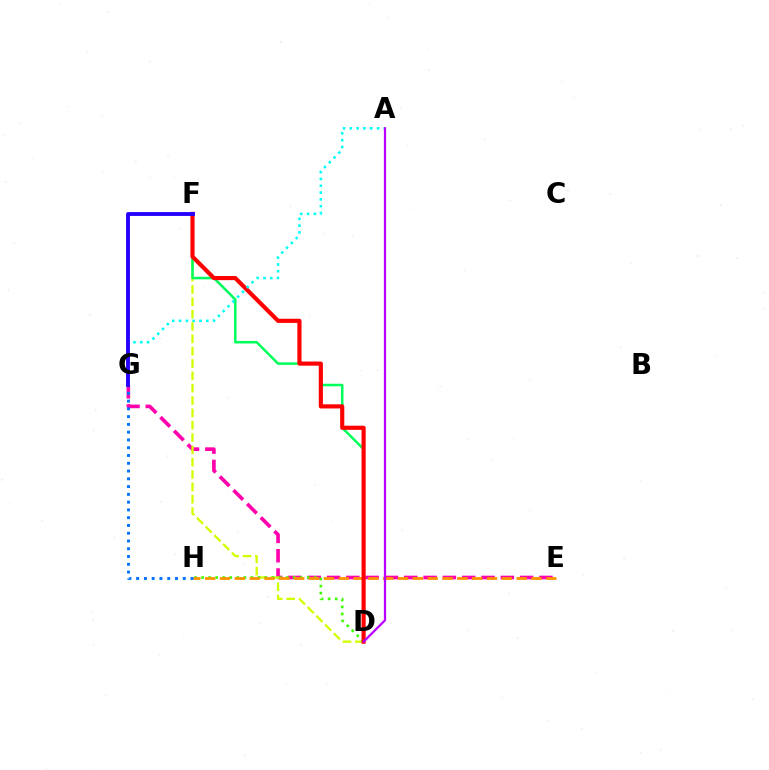{('E', 'G'): [{'color': '#ff00ac', 'line_style': 'dashed', 'thickness': 2.62}], ('D', 'F'): [{'color': '#d1ff00', 'line_style': 'dashed', 'thickness': 1.68}, {'color': '#00ff5c', 'line_style': 'solid', 'thickness': 1.82}, {'color': '#ff0000', 'line_style': 'solid', 'thickness': 2.98}], ('D', 'H'): [{'color': '#3dff00', 'line_style': 'dotted', 'thickness': 1.91}], ('E', 'H'): [{'color': '#ff9400', 'line_style': 'dashed', 'thickness': 2.01}], ('A', 'G'): [{'color': '#00fff6', 'line_style': 'dotted', 'thickness': 1.85}], ('G', 'H'): [{'color': '#0074ff', 'line_style': 'dotted', 'thickness': 2.11}], ('F', 'G'): [{'color': '#2500ff', 'line_style': 'solid', 'thickness': 2.77}], ('A', 'D'): [{'color': '#b900ff', 'line_style': 'solid', 'thickness': 1.61}]}